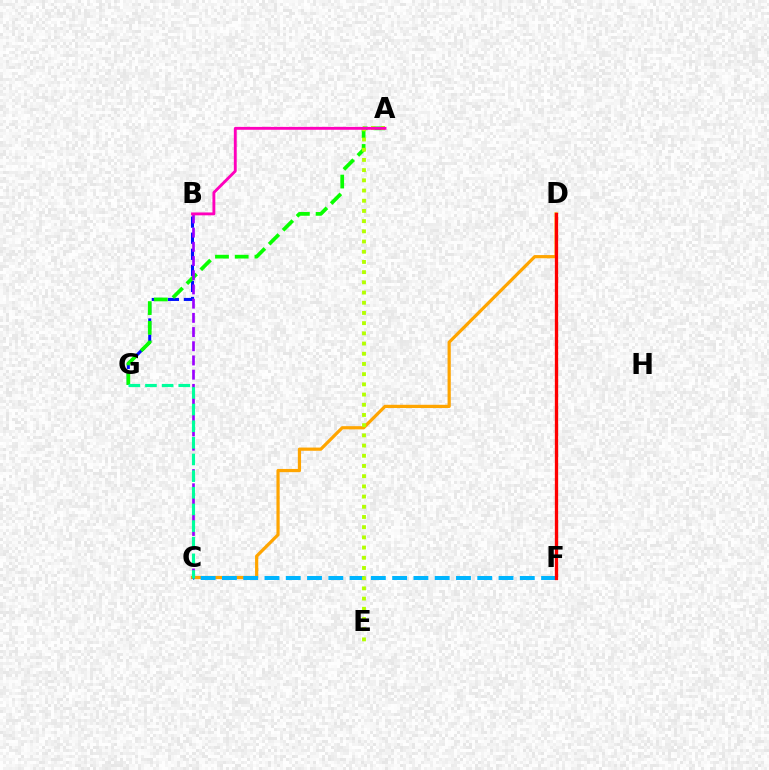{('C', 'D'): [{'color': '#ffa500', 'line_style': 'solid', 'thickness': 2.31}], ('B', 'G'): [{'color': '#0010ff', 'line_style': 'dashed', 'thickness': 2.18}], ('C', 'F'): [{'color': '#00b5ff', 'line_style': 'dashed', 'thickness': 2.89}], ('A', 'G'): [{'color': '#08ff00', 'line_style': 'dashed', 'thickness': 2.68}], ('A', 'E'): [{'color': '#b3ff00', 'line_style': 'dotted', 'thickness': 2.77}], ('D', 'F'): [{'color': '#ff0000', 'line_style': 'solid', 'thickness': 2.38}], ('B', 'C'): [{'color': '#9b00ff', 'line_style': 'dashed', 'thickness': 1.93}], ('C', 'G'): [{'color': '#00ff9d', 'line_style': 'dashed', 'thickness': 2.26}], ('A', 'B'): [{'color': '#ff00bd', 'line_style': 'solid', 'thickness': 2.07}]}